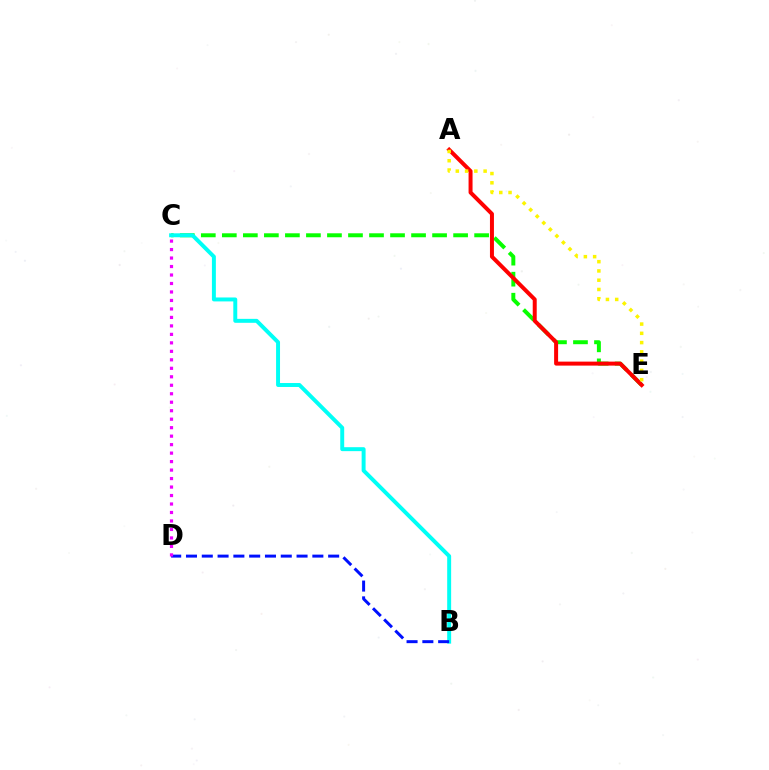{('C', 'E'): [{'color': '#08ff00', 'line_style': 'dashed', 'thickness': 2.86}], ('A', 'E'): [{'color': '#ff0000', 'line_style': 'solid', 'thickness': 2.87}, {'color': '#fcf500', 'line_style': 'dotted', 'thickness': 2.52}], ('B', 'C'): [{'color': '#00fff6', 'line_style': 'solid', 'thickness': 2.84}], ('B', 'D'): [{'color': '#0010ff', 'line_style': 'dashed', 'thickness': 2.15}], ('C', 'D'): [{'color': '#ee00ff', 'line_style': 'dotted', 'thickness': 2.3}]}